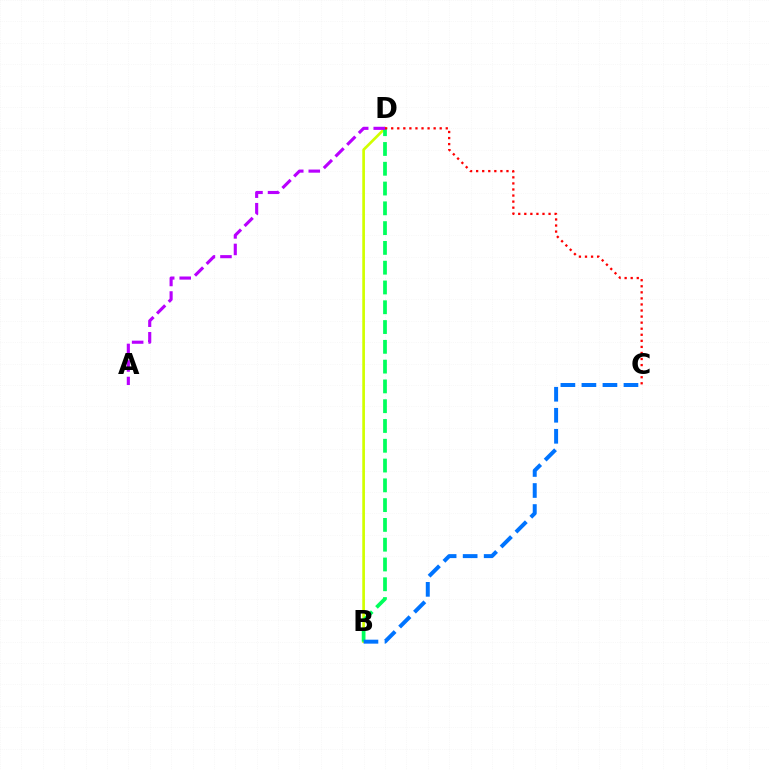{('B', 'D'): [{'color': '#d1ff00', 'line_style': 'solid', 'thickness': 1.93}, {'color': '#00ff5c', 'line_style': 'dashed', 'thickness': 2.69}], ('B', 'C'): [{'color': '#0074ff', 'line_style': 'dashed', 'thickness': 2.86}], ('C', 'D'): [{'color': '#ff0000', 'line_style': 'dotted', 'thickness': 1.65}], ('A', 'D'): [{'color': '#b900ff', 'line_style': 'dashed', 'thickness': 2.25}]}